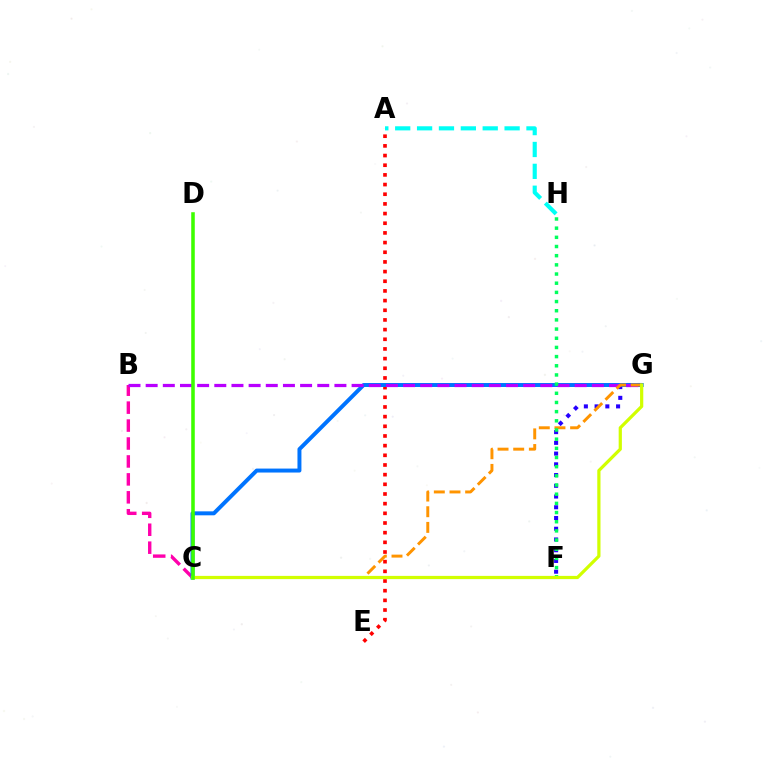{('A', 'E'): [{'color': '#ff0000', 'line_style': 'dotted', 'thickness': 2.63}], ('F', 'G'): [{'color': '#2500ff', 'line_style': 'dotted', 'thickness': 2.92}], ('B', 'C'): [{'color': '#ff00ac', 'line_style': 'dashed', 'thickness': 2.44}], ('C', 'G'): [{'color': '#0074ff', 'line_style': 'solid', 'thickness': 2.85}, {'color': '#ff9400', 'line_style': 'dashed', 'thickness': 2.13}, {'color': '#d1ff00', 'line_style': 'solid', 'thickness': 2.32}], ('B', 'G'): [{'color': '#b900ff', 'line_style': 'dashed', 'thickness': 2.33}], ('F', 'H'): [{'color': '#00ff5c', 'line_style': 'dotted', 'thickness': 2.49}], ('C', 'D'): [{'color': '#3dff00', 'line_style': 'solid', 'thickness': 2.56}], ('A', 'H'): [{'color': '#00fff6', 'line_style': 'dashed', 'thickness': 2.97}]}